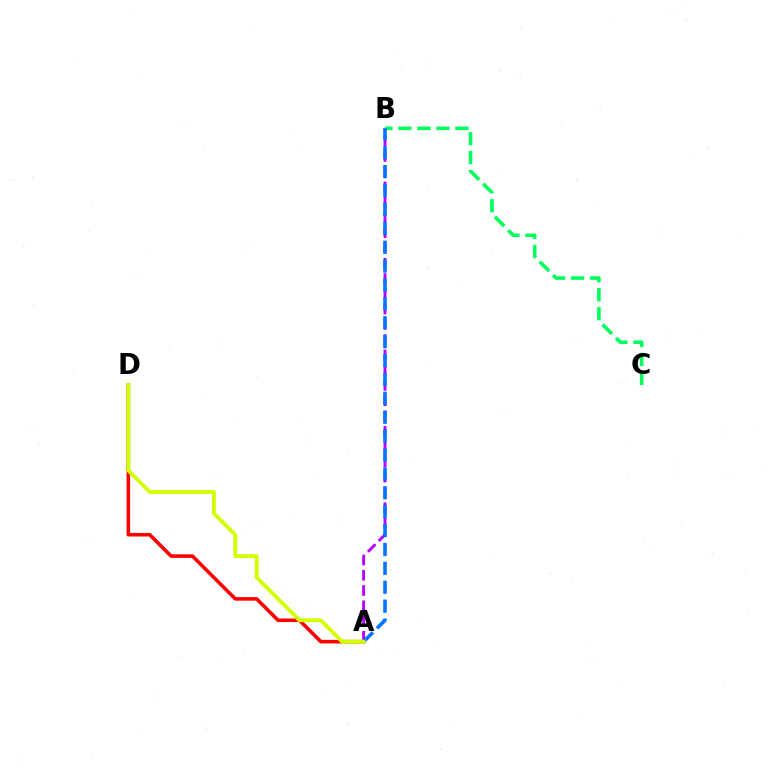{('A', 'D'): [{'color': '#ff0000', 'line_style': 'solid', 'thickness': 2.57}, {'color': '#d1ff00', 'line_style': 'solid', 'thickness': 2.76}], ('A', 'B'): [{'color': '#b900ff', 'line_style': 'dashed', 'thickness': 2.08}, {'color': '#0074ff', 'line_style': 'dashed', 'thickness': 2.57}], ('B', 'C'): [{'color': '#00ff5c', 'line_style': 'dashed', 'thickness': 2.58}]}